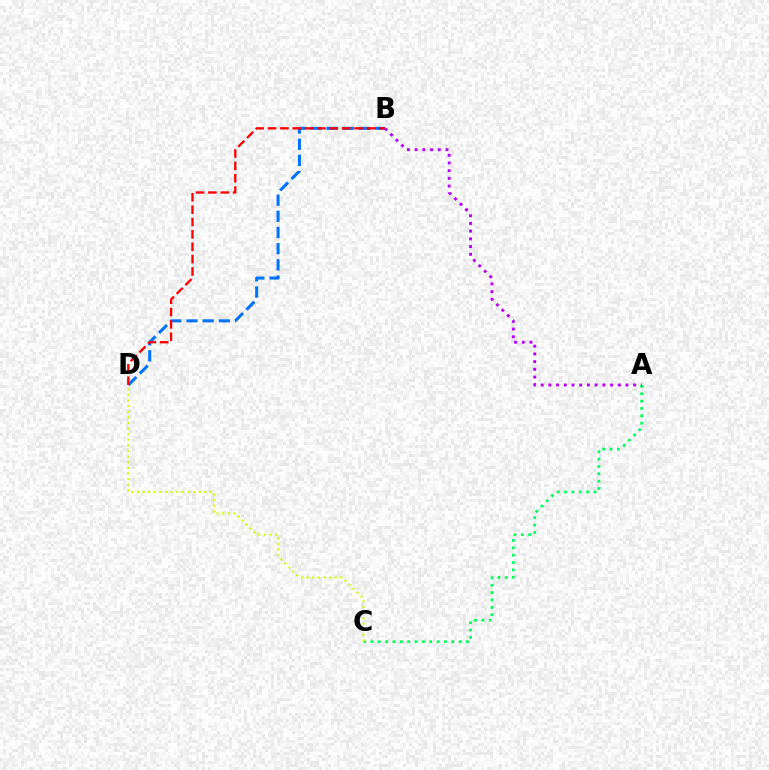{('B', 'D'): [{'color': '#0074ff', 'line_style': 'dashed', 'thickness': 2.2}, {'color': '#ff0000', 'line_style': 'dashed', 'thickness': 1.68}], ('A', 'C'): [{'color': '#00ff5c', 'line_style': 'dotted', 'thickness': 2.0}], ('A', 'B'): [{'color': '#b900ff', 'line_style': 'dotted', 'thickness': 2.09}], ('C', 'D'): [{'color': '#d1ff00', 'line_style': 'dotted', 'thickness': 1.53}]}